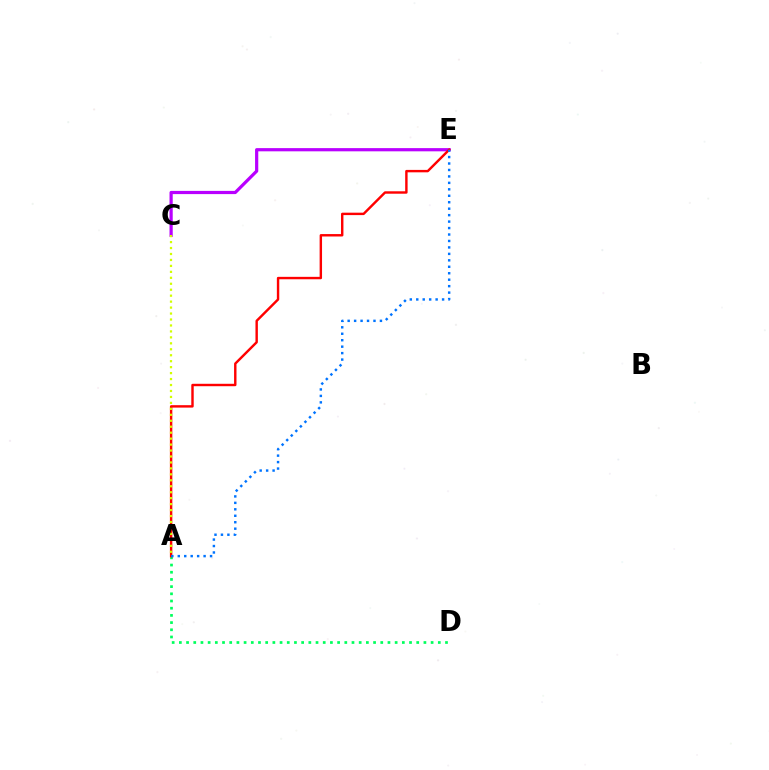{('C', 'E'): [{'color': '#b900ff', 'line_style': 'solid', 'thickness': 2.31}], ('A', 'D'): [{'color': '#00ff5c', 'line_style': 'dotted', 'thickness': 1.95}], ('A', 'E'): [{'color': '#ff0000', 'line_style': 'solid', 'thickness': 1.74}, {'color': '#0074ff', 'line_style': 'dotted', 'thickness': 1.75}], ('A', 'C'): [{'color': '#d1ff00', 'line_style': 'dotted', 'thickness': 1.62}]}